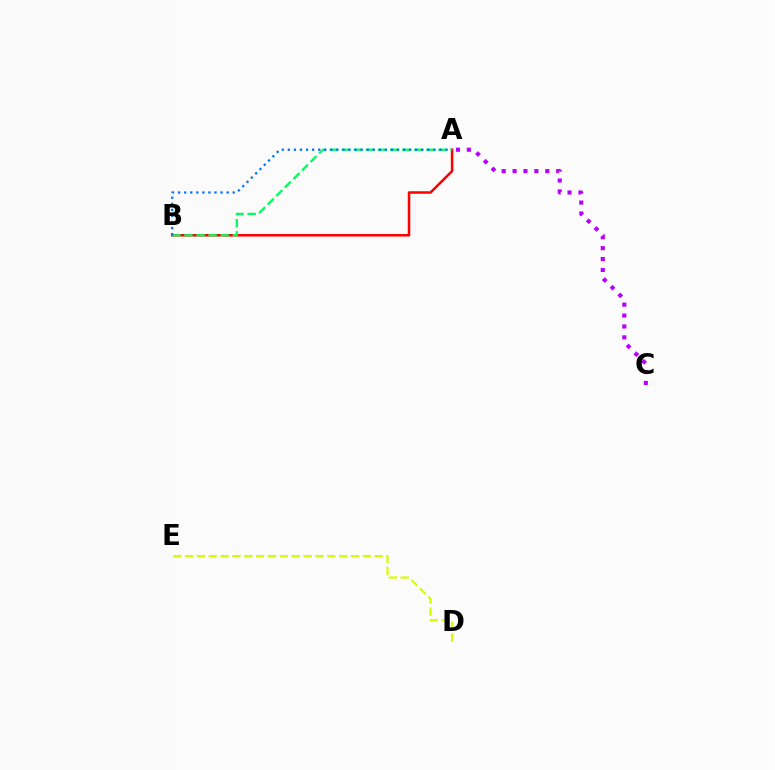{('A', 'B'): [{'color': '#ff0000', 'line_style': 'solid', 'thickness': 1.82}, {'color': '#00ff5c', 'line_style': 'dashed', 'thickness': 1.64}, {'color': '#0074ff', 'line_style': 'dotted', 'thickness': 1.65}], ('D', 'E'): [{'color': '#d1ff00', 'line_style': 'dashed', 'thickness': 1.61}], ('A', 'C'): [{'color': '#b900ff', 'line_style': 'dotted', 'thickness': 2.96}]}